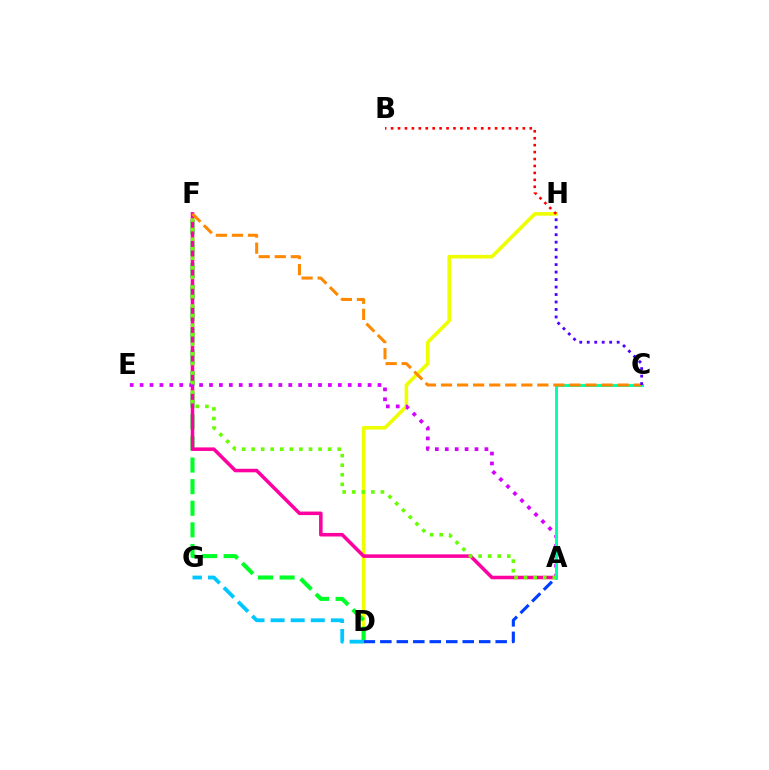{('D', 'H'): [{'color': '#eeff00', 'line_style': 'solid', 'thickness': 2.59}], ('D', 'F'): [{'color': '#00ff27', 'line_style': 'dashed', 'thickness': 2.94}], ('A', 'F'): [{'color': '#ff00a0', 'line_style': 'solid', 'thickness': 2.55}, {'color': '#66ff00', 'line_style': 'dotted', 'thickness': 2.6}], ('A', 'D'): [{'color': '#003fff', 'line_style': 'dashed', 'thickness': 2.24}], ('D', 'G'): [{'color': '#00c7ff', 'line_style': 'dashed', 'thickness': 2.73}], ('A', 'E'): [{'color': '#d600ff', 'line_style': 'dotted', 'thickness': 2.69}], ('A', 'C'): [{'color': '#00ffaf', 'line_style': 'solid', 'thickness': 2.12}], ('B', 'H'): [{'color': '#ff0000', 'line_style': 'dotted', 'thickness': 1.88}], ('C', 'F'): [{'color': '#ff8800', 'line_style': 'dashed', 'thickness': 2.18}], ('C', 'H'): [{'color': '#4f00ff', 'line_style': 'dotted', 'thickness': 2.03}]}